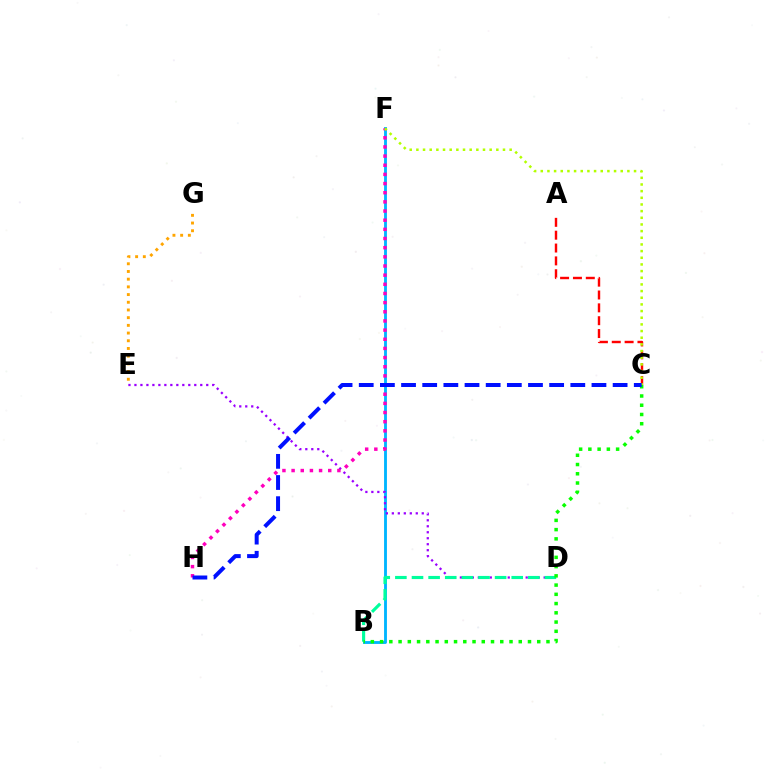{('B', 'F'): [{'color': '#00b5ff', 'line_style': 'solid', 'thickness': 2.06}], ('E', 'G'): [{'color': '#ffa500', 'line_style': 'dotted', 'thickness': 2.09}], ('D', 'E'): [{'color': '#9b00ff', 'line_style': 'dotted', 'thickness': 1.63}], ('A', 'C'): [{'color': '#ff0000', 'line_style': 'dashed', 'thickness': 1.75}], ('B', 'D'): [{'color': '#00ff9d', 'line_style': 'dashed', 'thickness': 2.26}], ('F', 'H'): [{'color': '#ff00bd', 'line_style': 'dotted', 'thickness': 2.49}], ('B', 'C'): [{'color': '#08ff00', 'line_style': 'dotted', 'thickness': 2.51}], ('C', 'F'): [{'color': '#b3ff00', 'line_style': 'dotted', 'thickness': 1.81}], ('C', 'H'): [{'color': '#0010ff', 'line_style': 'dashed', 'thickness': 2.87}]}